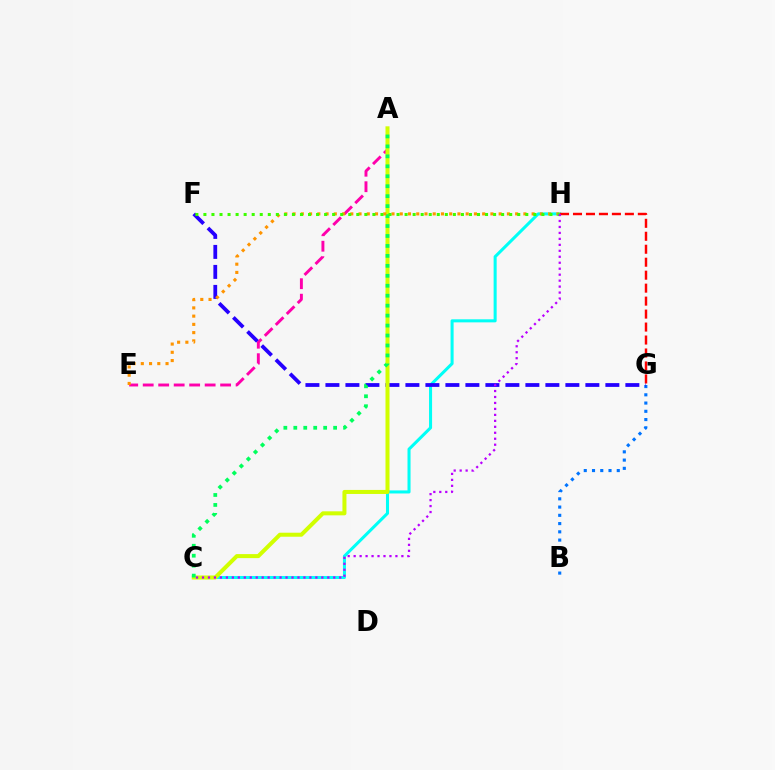{('A', 'E'): [{'color': '#ff00ac', 'line_style': 'dashed', 'thickness': 2.1}], ('B', 'G'): [{'color': '#0074ff', 'line_style': 'dotted', 'thickness': 2.24}], ('C', 'H'): [{'color': '#00fff6', 'line_style': 'solid', 'thickness': 2.19}, {'color': '#b900ff', 'line_style': 'dotted', 'thickness': 1.62}], ('F', 'G'): [{'color': '#2500ff', 'line_style': 'dashed', 'thickness': 2.72}], ('A', 'C'): [{'color': '#d1ff00', 'line_style': 'solid', 'thickness': 2.89}, {'color': '#00ff5c', 'line_style': 'dotted', 'thickness': 2.7}], ('E', 'H'): [{'color': '#ff9400', 'line_style': 'dotted', 'thickness': 2.24}], ('F', 'H'): [{'color': '#3dff00', 'line_style': 'dotted', 'thickness': 2.19}], ('G', 'H'): [{'color': '#ff0000', 'line_style': 'dashed', 'thickness': 1.76}]}